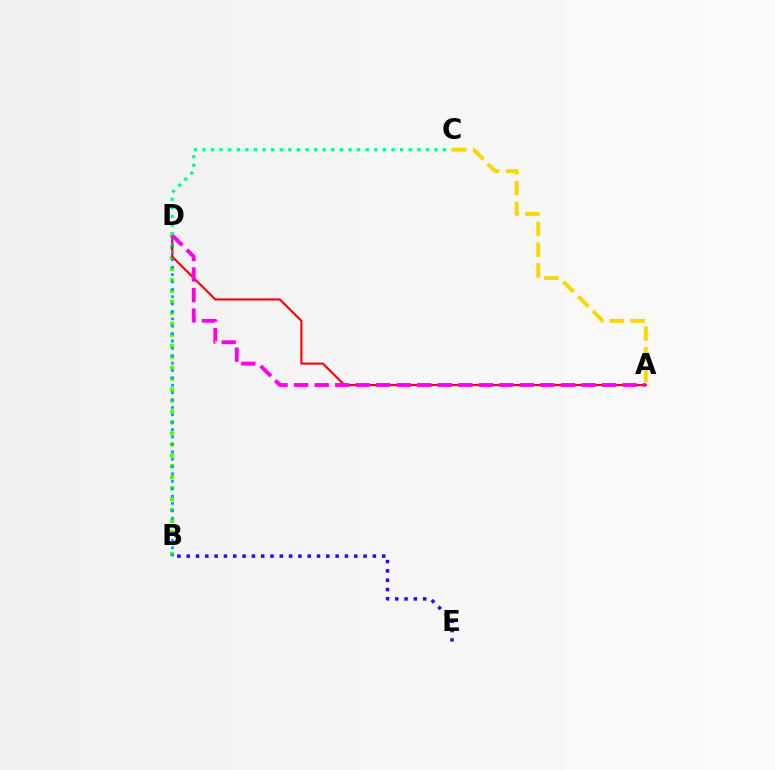{('B', 'D'): [{'color': '#4fff00', 'line_style': 'dotted', 'thickness': 2.98}, {'color': '#009eff', 'line_style': 'dotted', 'thickness': 2.01}], ('A', 'D'): [{'color': '#ff0000', 'line_style': 'solid', 'thickness': 1.52}, {'color': '#ff00ed', 'line_style': 'dashed', 'thickness': 2.79}], ('C', 'D'): [{'color': '#00ff86', 'line_style': 'dotted', 'thickness': 2.33}], ('B', 'E'): [{'color': '#3700ff', 'line_style': 'dotted', 'thickness': 2.53}], ('A', 'C'): [{'color': '#ffd500', 'line_style': 'dashed', 'thickness': 2.82}]}